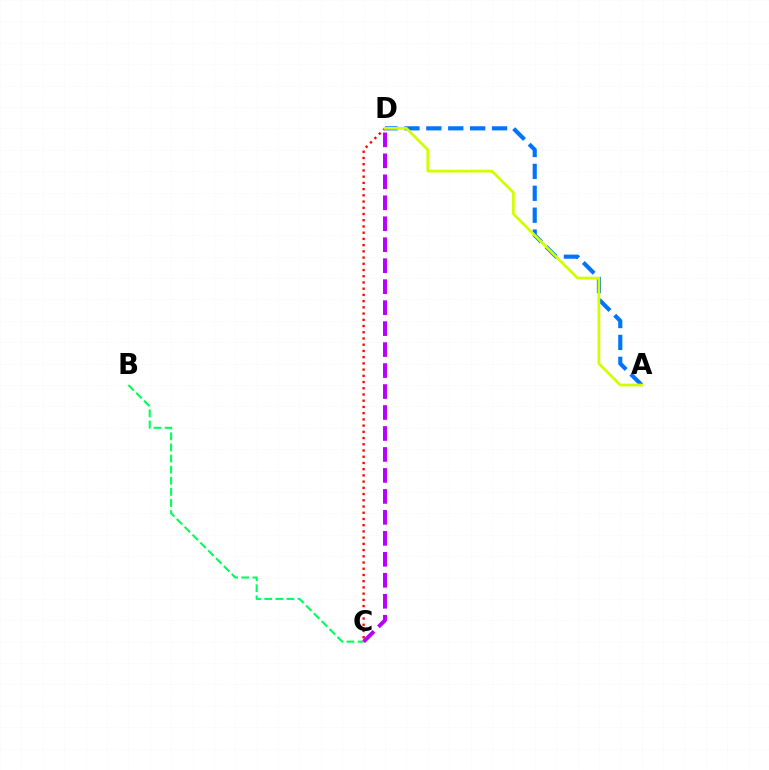{('A', 'D'): [{'color': '#0074ff', 'line_style': 'dashed', 'thickness': 2.98}, {'color': '#d1ff00', 'line_style': 'solid', 'thickness': 1.97}], ('B', 'C'): [{'color': '#00ff5c', 'line_style': 'dashed', 'thickness': 1.51}], ('C', 'D'): [{'color': '#b900ff', 'line_style': 'dashed', 'thickness': 2.85}, {'color': '#ff0000', 'line_style': 'dotted', 'thickness': 1.69}]}